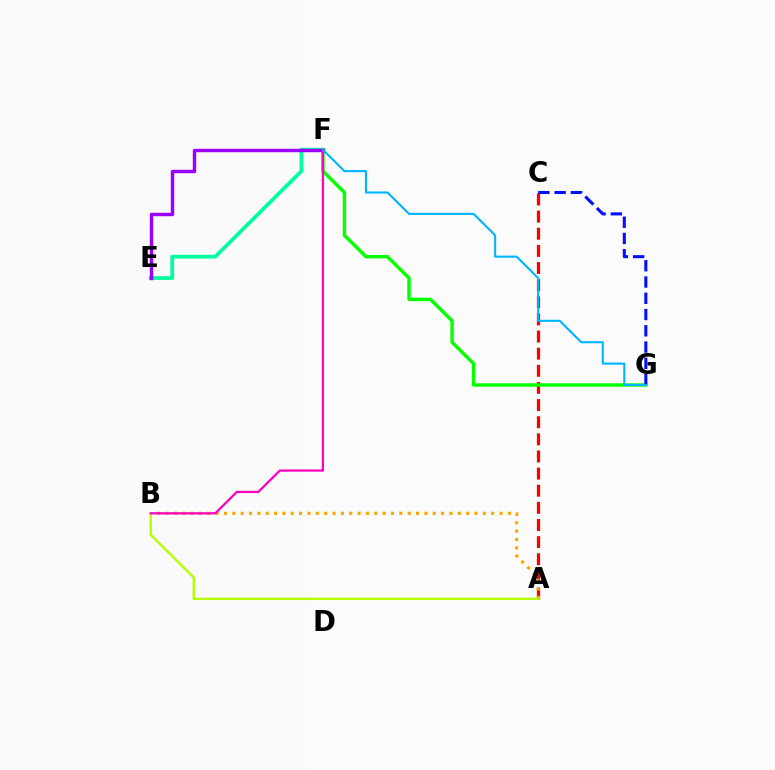{('E', 'F'): [{'color': '#00ff9d', 'line_style': 'solid', 'thickness': 2.71}, {'color': '#9b00ff', 'line_style': 'solid', 'thickness': 2.47}], ('A', 'C'): [{'color': '#ff0000', 'line_style': 'dashed', 'thickness': 2.33}], ('F', 'G'): [{'color': '#08ff00', 'line_style': 'solid', 'thickness': 2.48}, {'color': '#00b5ff', 'line_style': 'solid', 'thickness': 1.52}], ('A', 'B'): [{'color': '#ffa500', 'line_style': 'dotted', 'thickness': 2.27}, {'color': '#b3ff00', 'line_style': 'solid', 'thickness': 1.71}], ('C', 'G'): [{'color': '#0010ff', 'line_style': 'dashed', 'thickness': 2.21}], ('B', 'F'): [{'color': '#ff00bd', 'line_style': 'solid', 'thickness': 1.61}]}